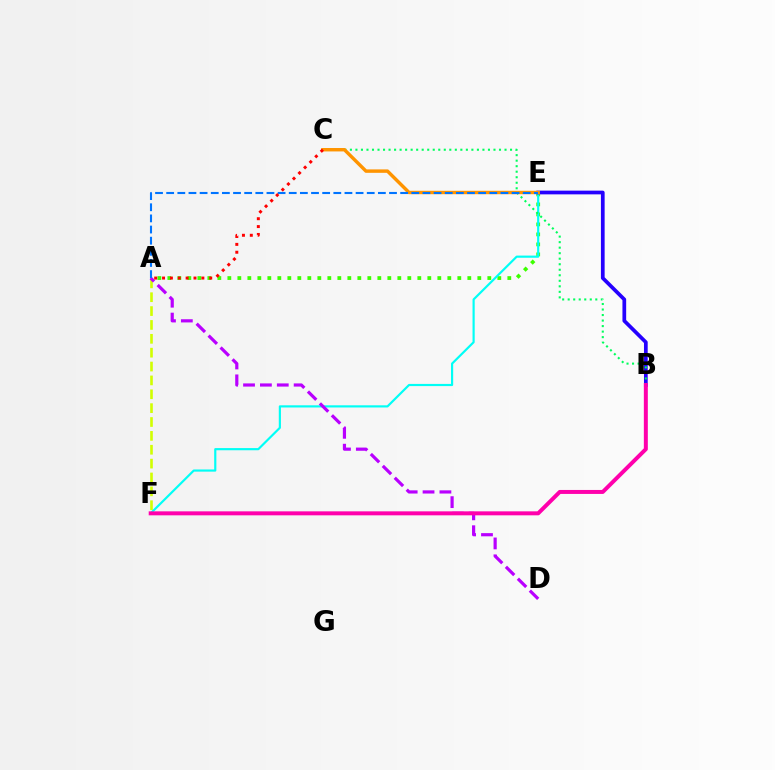{('A', 'F'): [{'color': '#d1ff00', 'line_style': 'dashed', 'thickness': 1.88}], ('A', 'E'): [{'color': '#3dff00', 'line_style': 'dotted', 'thickness': 2.72}, {'color': '#0074ff', 'line_style': 'dashed', 'thickness': 1.51}], ('E', 'F'): [{'color': '#00fff6', 'line_style': 'solid', 'thickness': 1.56}], ('B', 'E'): [{'color': '#2500ff', 'line_style': 'solid', 'thickness': 2.68}], ('A', 'D'): [{'color': '#b900ff', 'line_style': 'dashed', 'thickness': 2.29}], ('B', 'C'): [{'color': '#00ff5c', 'line_style': 'dotted', 'thickness': 1.5}], ('C', 'E'): [{'color': '#ff9400', 'line_style': 'solid', 'thickness': 2.46}], ('B', 'F'): [{'color': '#ff00ac', 'line_style': 'solid', 'thickness': 2.86}], ('A', 'C'): [{'color': '#ff0000', 'line_style': 'dotted', 'thickness': 2.14}]}